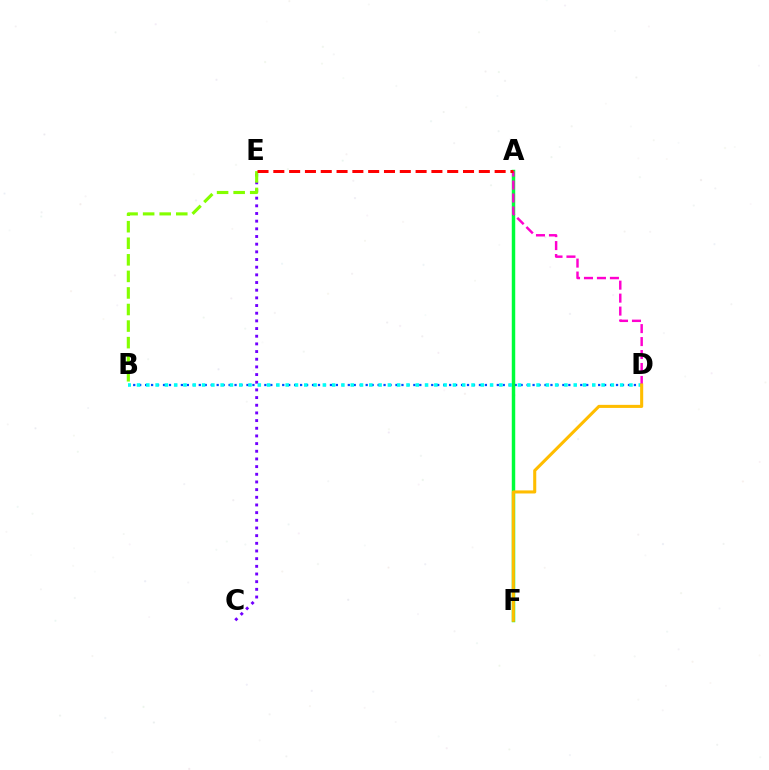{('C', 'E'): [{'color': '#7200ff', 'line_style': 'dotted', 'thickness': 2.08}], ('B', 'E'): [{'color': '#84ff00', 'line_style': 'dashed', 'thickness': 2.25}], ('B', 'D'): [{'color': '#004bff', 'line_style': 'dotted', 'thickness': 1.62}, {'color': '#00fff6', 'line_style': 'dotted', 'thickness': 2.52}], ('A', 'F'): [{'color': '#00ff39', 'line_style': 'solid', 'thickness': 2.49}], ('A', 'D'): [{'color': '#ff00cf', 'line_style': 'dashed', 'thickness': 1.76}], ('D', 'F'): [{'color': '#ffbd00', 'line_style': 'solid', 'thickness': 2.21}], ('A', 'E'): [{'color': '#ff0000', 'line_style': 'dashed', 'thickness': 2.15}]}